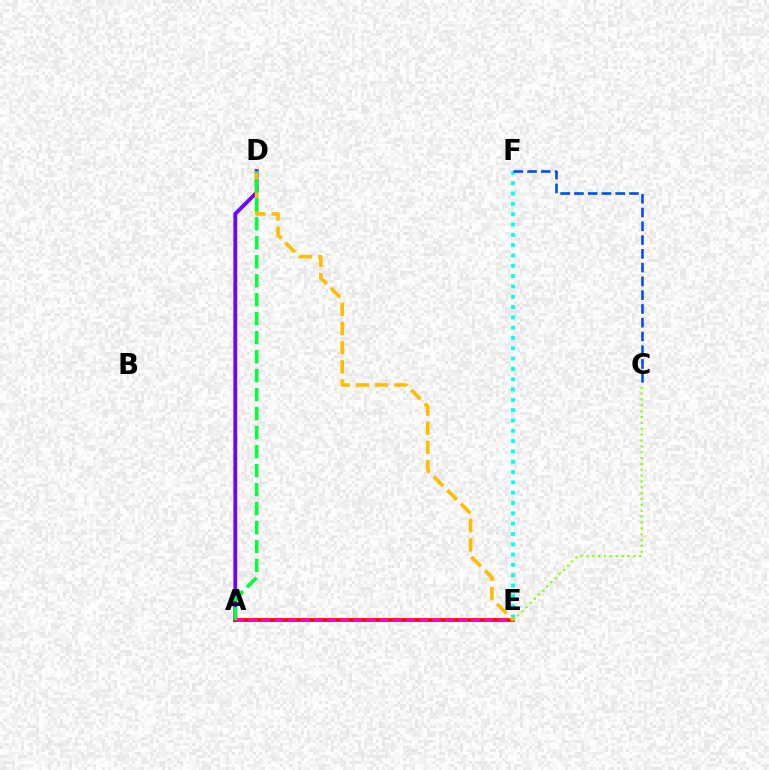{('A', 'D'): [{'color': '#7200ff', 'line_style': 'solid', 'thickness': 2.73}, {'color': '#00ff39', 'line_style': 'dashed', 'thickness': 2.58}], ('A', 'E'): [{'color': '#ff0000', 'line_style': 'solid', 'thickness': 2.65}, {'color': '#ff00cf', 'line_style': 'dashed', 'thickness': 1.78}], ('E', 'F'): [{'color': '#00fff6', 'line_style': 'dotted', 'thickness': 2.8}], ('D', 'E'): [{'color': '#ffbd00', 'line_style': 'dashed', 'thickness': 2.61}], ('C', 'F'): [{'color': '#004bff', 'line_style': 'dashed', 'thickness': 1.87}], ('C', 'E'): [{'color': '#84ff00', 'line_style': 'dotted', 'thickness': 1.59}]}